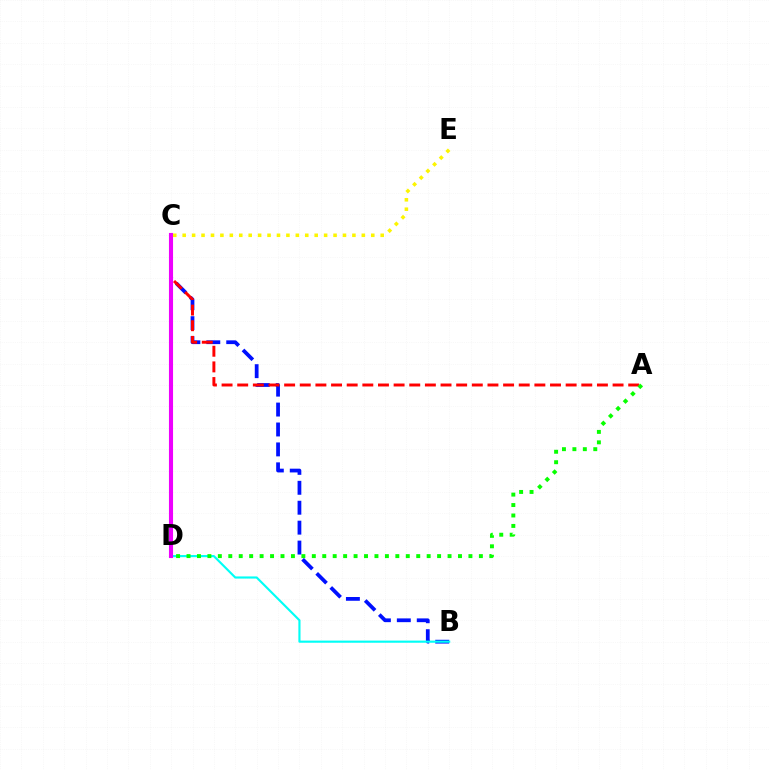{('B', 'C'): [{'color': '#0010ff', 'line_style': 'dashed', 'thickness': 2.71}], ('B', 'D'): [{'color': '#00fff6', 'line_style': 'solid', 'thickness': 1.54}], ('A', 'C'): [{'color': '#ff0000', 'line_style': 'dashed', 'thickness': 2.12}], ('A', 'D'): [{'color': '#08ff00', 'line_style': 'dotted', 'thickness': 2.84}], ('C', 'D'): [{'color': '#ee00ff', 'line_style': 'solid', 'thickness': 2.94}], ('C', 'E'): [{'color': '#fcf500', 'line_style': 'dotted', 'thickness': 2.56}]}